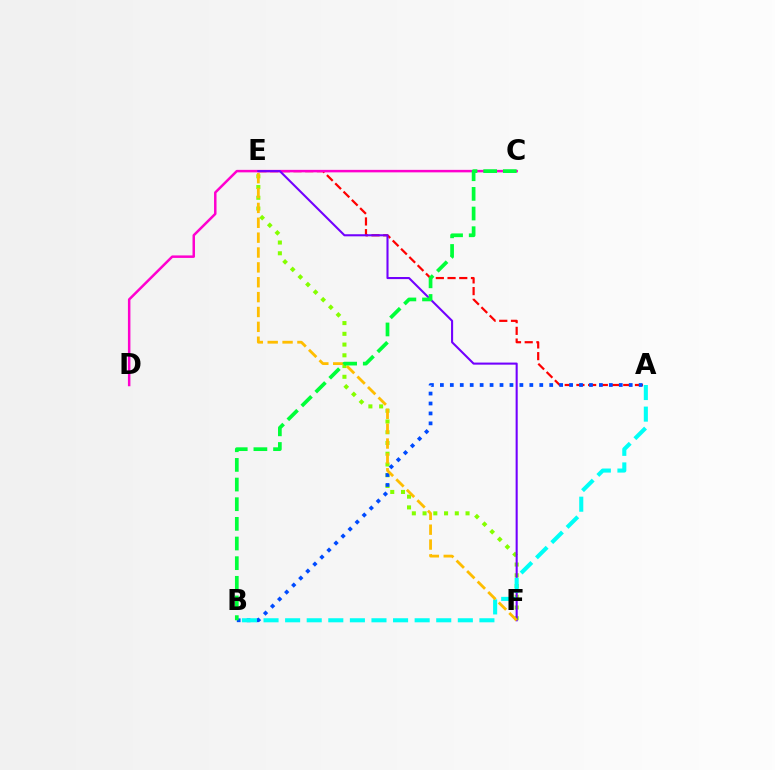{('A', 'E'): [{'color': '#ff0000', 'line_style': 'dashed', 'thickness': 1.59}], ('E', 'F'): [{'color': '#84ff00', 'line_style': 'dotted', 'thickness': 2.92}, {'color': '#7200ff', 'line_style': 'solid', 'thickness': 1.5}, {'color': '#ffbd00', 'line_style': 'dashed', 'thickness': 2.02}], ('C', 'D'): [{'color': '#ff00cf', 'line_style': 'solid', 'thickness': 1.8}], ('A', 'B'): [{'color': '#004bff', 'line_style': 'dotted', 'thickness': 2.7}, {'color': '#00fff6', 'line_style': 'dashed', 'thickness': 2.93}], ('B', 'C'): [{'color': '#00ff39', 'line_style': 'dashed', 'thickness': 2.67}]}